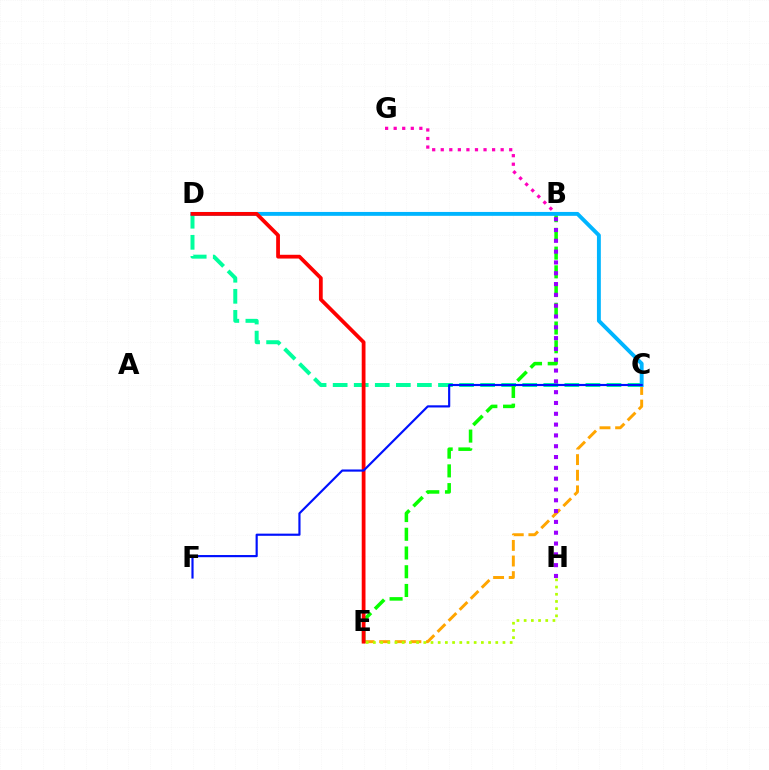{('C', 'E'): [{'color': '#ffa500', 'line_style': 'dashed', 'thickness': 2.12}], ('B', 'G'): [{'color': '#ff00bd', 'line_style': 'dotted', 'thickness': 2.33}], ('C', 'D'): [{'color': '#00ff9d', 'line_style': 'dashed', 'thickness': 2.86}, {'color': '#00b5ff', 'line_style': 'solid', 'thickness': 2.8}], ('B', 'E'): [{'color': '#08ff00', 'line_style': 'dashed', 'thickness': 2.54}], ('D', 'E'): [{'color': '#ff0000', 'line_style': 'solid', 'thickness': 2.72}], ('B', 'H'): [{'color': '#9b00ff', 'line_style': 'dotted', 'thickness': 2.94}], ('E', 'H'): [{'color': '#b3ff00', 'line_style': 'dotted', 'thickness': 1.96}], ('C', 'F'): [{'color': '#0010ff', 'line_style': 'solid', 'thickness': 1.56}]}